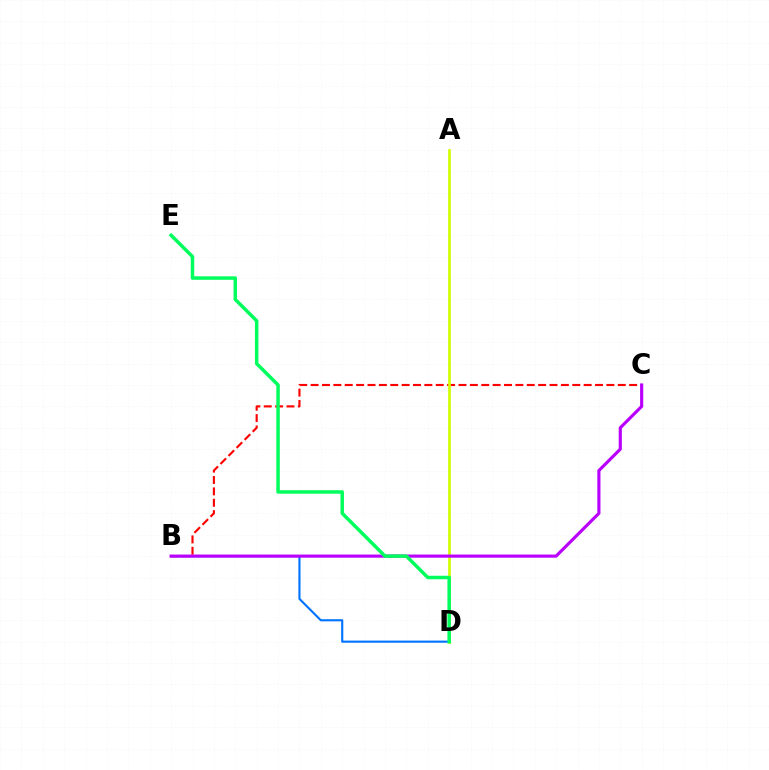{('B', 'D'): [{'color': '#0074ff', 'line_style': 'solid', 'thickness': 1.54}], ('B', 'C'): [{'color': '#ff0000', 'line_style': 'dashed', 'thickness': 1.55}, {'color': '#b900ff', 'line_style': 'solid', 'thickness': 2.26}], ('A', 'D'): [{'color': '#d1ff00', 'line_style': 'solid', 'thickness': 1.94}], ('D', 'E'): [{'color': '#00ff5c', 'line_style': 'solid', 'thickness': 2.51}]}